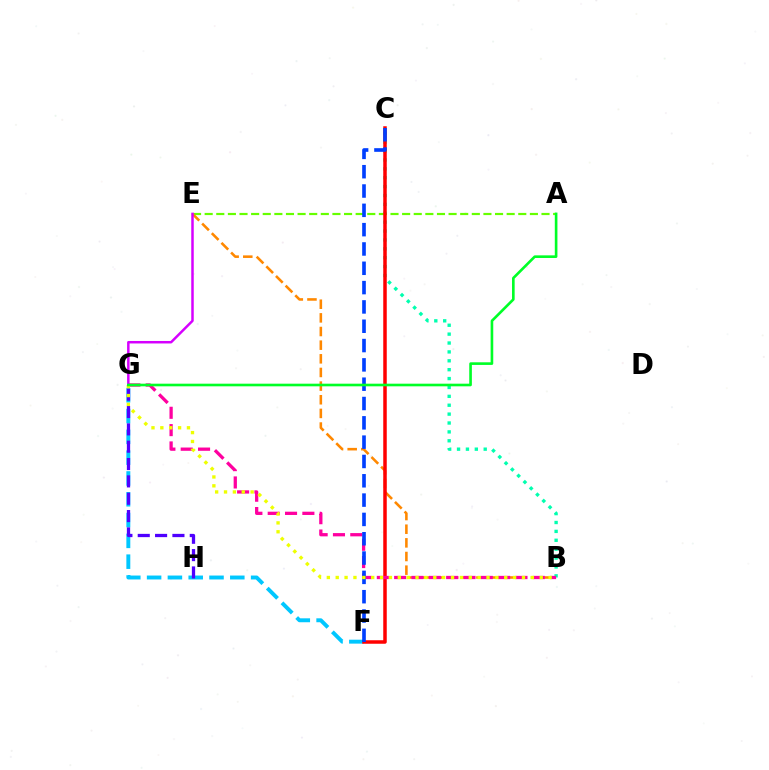{('B', 'C'): [{'color': '#00ffaf', 'line_style': 'dotted', 'thickness': 2.41}], ('A', 'E'): [{'color': '#66ff00', 'line_style': 'dashed', 'thickness': 1.58}], ('F', 'G'): [{'color': '#00c7ff', 'line_style': 'dashed', 'thickness': 2.83}], ('B', 'E'): [{'color': '#ff8800', 'line_style': 'dashed', 'thickness': 1.85}], ('G', 'H'): [{'color': '#4f00ff', 'line_style': 'dashed', 'thickness': 2.36}], ('C', 'F'): [{'color': '#ff0000', 'line_style': 'solid', 'thickness': 2.52}, {'color': '#003fff', 'line_style': 'dashed', 'thickness': 2.62}], ('B', 'G'): [{'color': '#ff00a0', 'line_style': 'dashed', 'thickness': 2.35}, {'color': '#eeff00', 'line_style': 'dotted', 'thickness': 2.41}], ('E', 'G'): [{'color': '#d600ff', 'line_style': 'solid', 'thickness': 1.79}], ('A', 'G'): [{'color': '#00ff27', 'line_style': 'solid', 'thickness': 1.89}]}